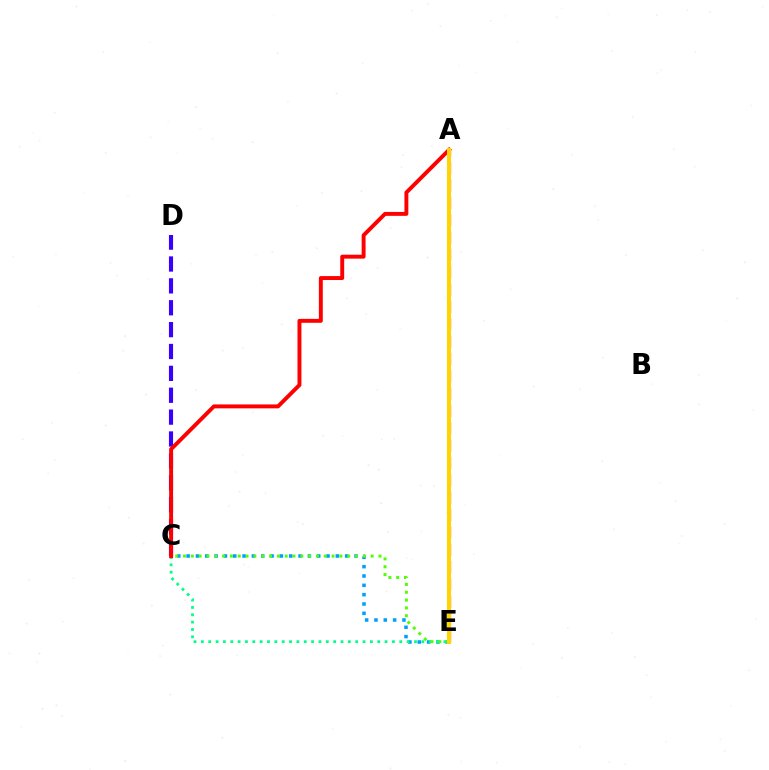{('C', 'D'): [{'color': '#3700ff', 'line_style': 'dashed', 'thickness': 2.97}], ('C', 'E'): [{'color': '#009eff', 'line_style': 'dotted', 'thickness': 2.53}, {'color': '#00ff86', 'line_style': 'dotted', 'thickness': 2.0}, {'color': '#4fff00', 'line_style': 'dotted', 'thickness': 2.12}], ('A', 'E'): [{'color': '#ff00ed', 'line_style': 'dashed', 'thickness': 2.36}, {'color': '#ffd500', 'line_style': 'solid', 'thickness': 2.92}], ('A', 'C'): [{'color': '#ff0000', 'line_style': 'solid', 'thickness': 2.83}]}